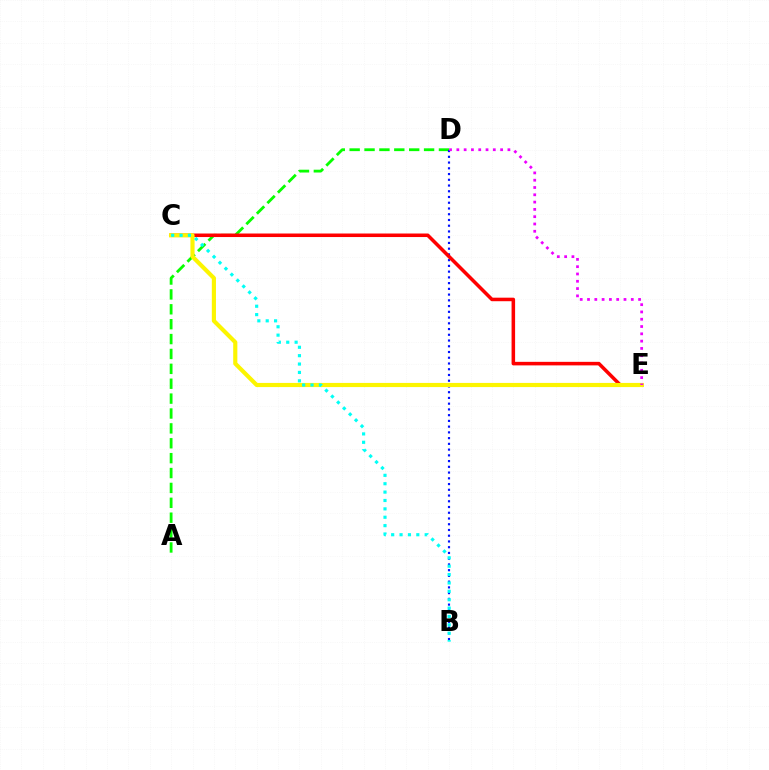{('A', 'D'): [{'color': '#08ff00', 'line_style': 'dashed', 'thickness': 2.02}], ('B', 'D'): [{'color': '#0010ff', 'line_style': 'dotted', 'thickness': 1.56}], ('C', 'E'): [{'color': '#ff0000', 'line_style': 'solid', 'thickness': 2.55}, {'color': '#fcf500', 'line_style': 'solid', 'thickness': 2.98}], ('B', 'C'): [{'color': '#00fff6', 'line_style': 'dotted', 'thickness': 2.28}], ('D', 'E'): [{'color': '#ee00ff', 'line_style': 'dotted', 'thickness': 1.98}]}